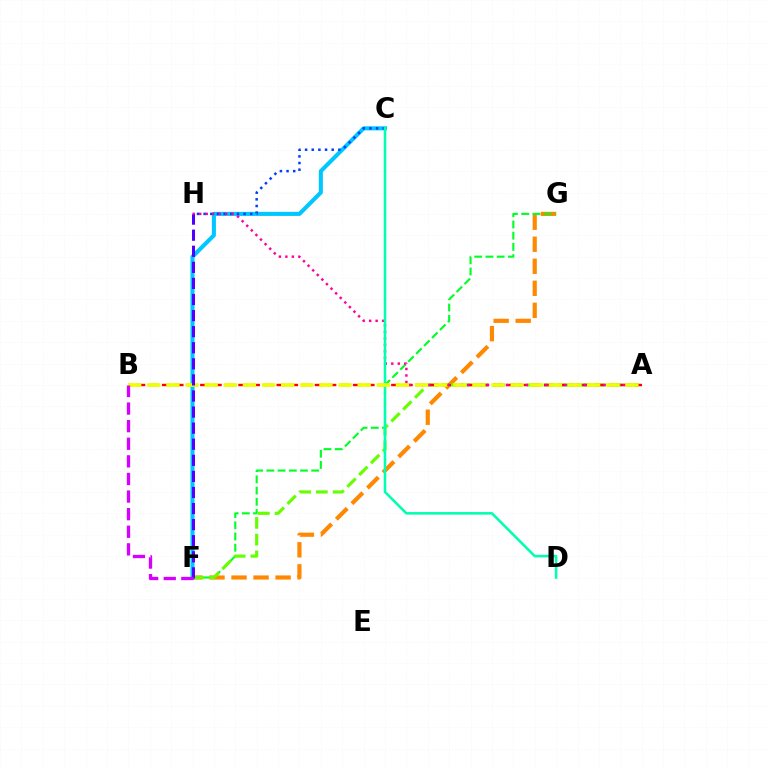{('F', 'G'): [{'color': '#ff8800', 'line_style': 'dashed', 'thickness': 2.99}, {'color': '#00ff27', 'line_style': 'dashed', 'thickness': 1.52}], ('A', 'F'): [{'color': '#66ff00', 'line_style': 'dashed', 'thickness': 2.27}], ('A', 'B'): [{'color': '#ff0000', 'line_style': 'dashed', 'thickness': 1.73}, {'color': '#eeff00', 'line_style': 'dashed', 'thickness': 2.6}], ('C', 'F'): [{'color': '#00c7ff', 'line_style': 'solid', 'thickness': 2.93}], ('C', 'H'): [{'color': '#003fff', 'line_style': 'dotted', 'thickness': 1.81}], ('A', 'H'): [{'color': '#ff00a0', 'line_style': 'dotted', 'thickness': 1.76}], ('C', 'D'): [{'color': '#00ffaf', 'line_style': 'solid', 'thickness': 1.83}], ('F', 'H'): [{'color': '#4f00ff', 'line_style': 'dashed', 'thickness': 2.18}], ('B', 'F'): [{'color': '#d600ff', 'line_style': 'dashed', 'thickness': 2.39}]}